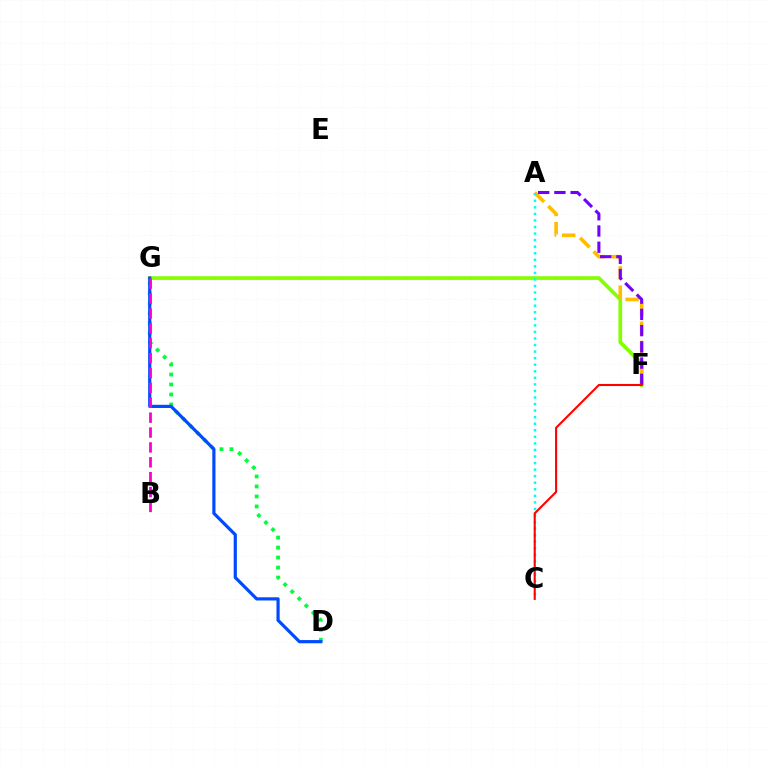{('D', 'G'): [{'color': '#00ff39', 'line_style': 'dotted', 'thickness': 2.72}, {'color': '#004bff', 'line_style': 'solid', 'thickness': 2.3}], ('F', 'G'): [{'color': '#84ff00', 'line_style': 'solid', 'thickness': 2.66}], ('A', 'F'): [{'color': '#ffbd00', 'line_style': 'dashed', 'thickness': 2.61}, {'color': '#7200ff', 'line_style': 'dashed', 'thickness': 2.21}], ('B', 'G'): [{'color': '#ff00cf', 'line_style': 'dashed', 'thickness': 2.02}], ('A', 'C'): [{'color': '#00fff6', 'line_style': 'dotted', 'thickness': 1.78}], ('C', 'F'): [{'color': '#ff0000', 'line_style': 'solid', 'thickness': 1.5}]}